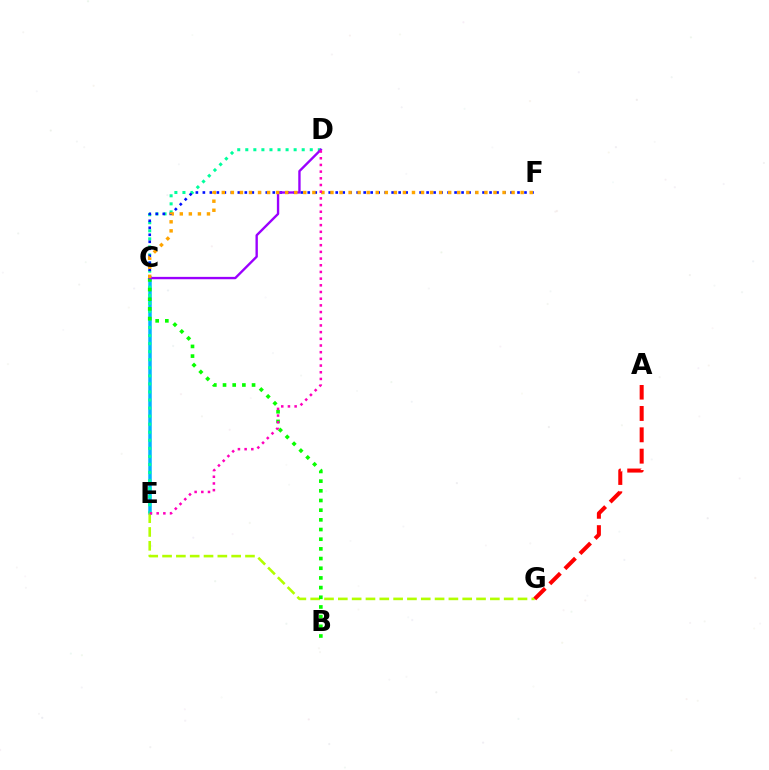{('C', 'E'): [{'color': '#00b5ff', 'line_style': 'solid', 'thickness': 2.52}], ('D', 'E'): [{'color': '#00ff9d', 'line_style': 'dotted', 'thickness': 2.19}, {'color': '#ff00bd', 'line_style': 'dotted', 'thickness': 1.82}], ('E', 'G'): [{'color': '#b3ff00', 'line_style': 'dashed', 'thickness': 1.88}], ('B', 'C'): [{'color': '#08ff00', 'line_style': 'dotted', 'thickness': 2.63}], ('C', 'F'): [{'color': '#0010ff', 'line_style': 'dotted', 'thickness': 1.9}, {'color': '#ffa500', 'line_style': 'dotted', 'thickness': 2.46}], ('C', 'D'): [{'color': '#9b00ff', 'line_style': 'solid', 'thickness': 1.7}], ('A', 'G'): [{'color': '#ff0000', 'line_style': 'dashed', 'thickness': 2.9}]}